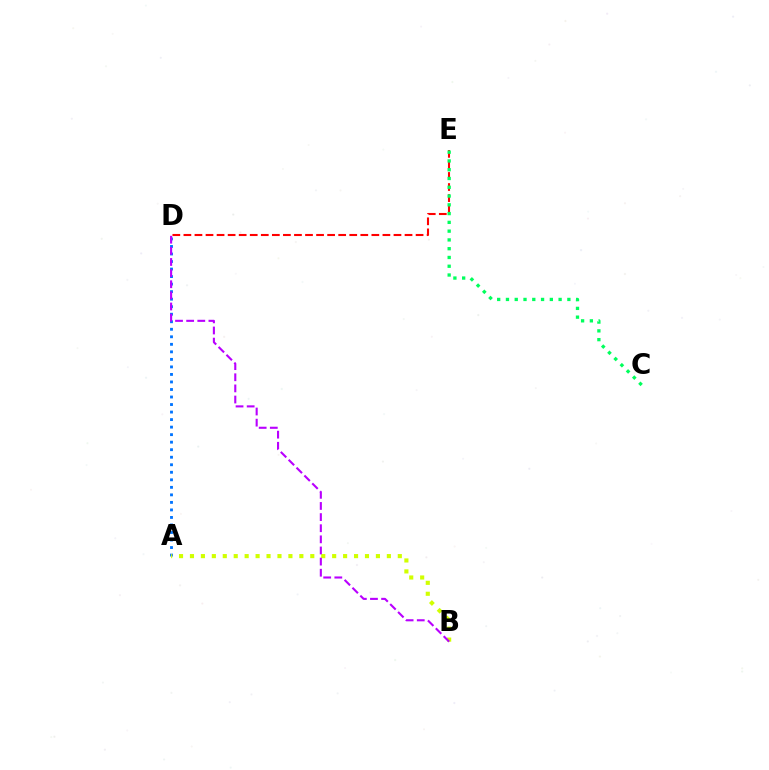{('D', 'E'): [{'color': '#ff0000', 'line_style': 'dashed', 'thickness': 1.5}], ('A', 'D'): [{'color': '#0074ff', 'line_style': 'dotted', 'thickness': 2.05}], ('C', 'E'): [{'color': '#00ff5c', 'line_style': 'dotted', 'thickness': 2.38}], ('A', 'B'): [{'color': '#d1ff00', 'line_style': 'dotted', 'thickness': 2.97}], ('B', 'D'): [{'color': '#b900ff', 'line_style': 'dashed', 'thickness': 1.51}]}